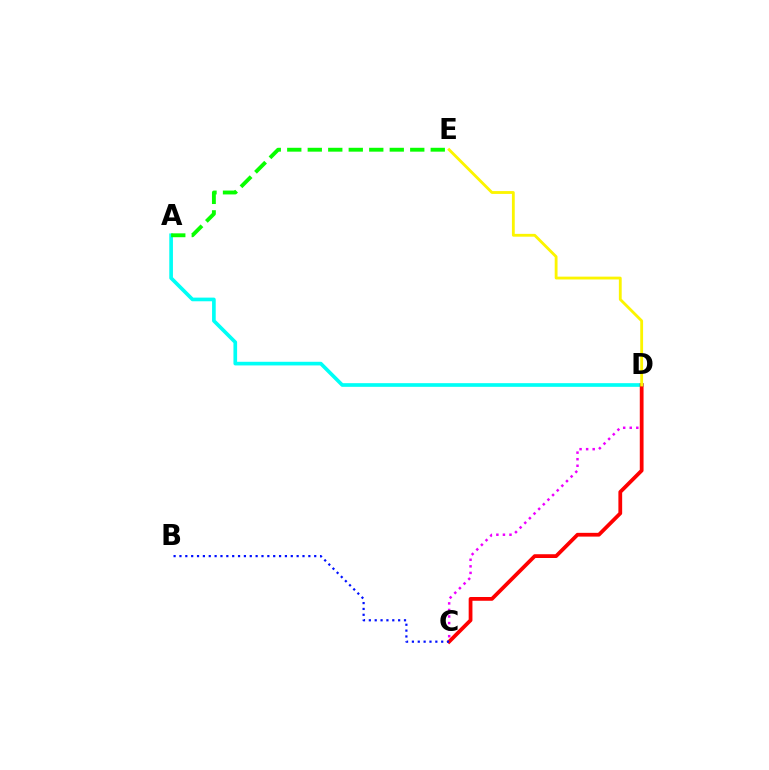{('A', 'D'): [{'color': '#00fff6', 'line_style': 'solid', 'thickness': 2.64}], ('A', 'E'): [{'color': '#08ff00', 'line_style': 'dashed', 'thickness': 2.78}], ('C', 'D'): [{'color': '#ee00ff', 'line_style': 'dotted', 'thickness': 1.78}, {'color': '#ff0000', 'line_style': 'solid', 'thickness': 2.71}], ('B', 'C'): [{'color': '#0010ff', 'line_style': 'dotted', 'thickness': 1.59}], ('D', 'E'): [{'color': '#fcf500', 'line_style': 'solid', 'thickness': 2.04}]}